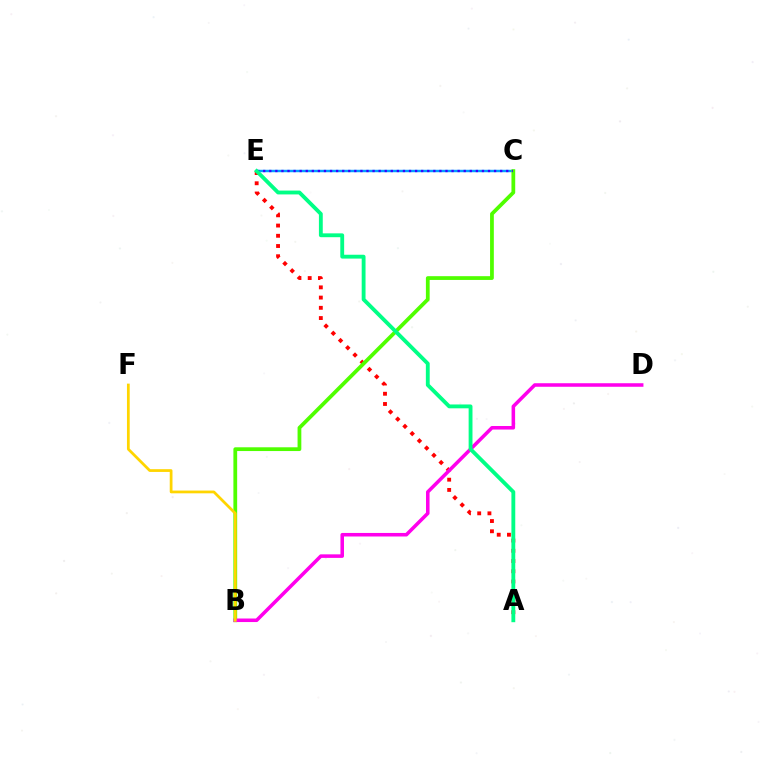{('A', 'E'): [{'color': '#ff0000', 'line_style': 'dotted', 'thickness': 2.78}, {'color': '#00ff86', 'line_style': 'solid', 'thickness': 2.77}], ('C', 'E'): [{'color': '#009eff', 'line_style': 'solid', 'thickness': 1.75}, {'color': '#3700ff', 'line_style': 'dotted', 'thickness': 1.65}], ('B', 'C'): [{'color': '#4fff00', 'line_style': 'solid', 'thickness': 2.71}], ('B', 'D'): [{'color': '#ff00ed', 'line_style': 'solid', 'thickness': 2.55}], ('B', 'F'): [{'color': '#ffd500', 'line_style': 'solid', 'thickness': 1.98}]}